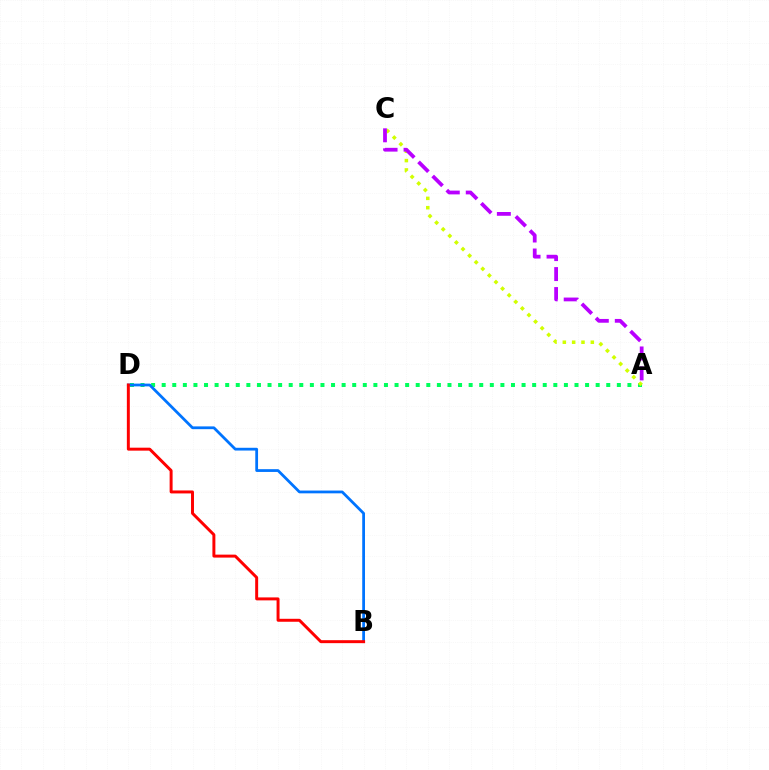{('A', 'D'): [{'color': '#00ff5c', 'line_style': 'dotted', 'thickness': 2.88}], ('B', 'D'): [{'color': '#0074ff', 'line_style': 'solid', 'thickness': 2.0}, {'color': '#ff0000', 'line_style': 'solid', 'thickness': 2.13}], ('A', 'C'): [{'color': '#d1ff00', 'line_style': 'dotted', 'thickness': 2.53}, {'color': '#b900ff', 'line_style': 'dashed', 'thickness': 2.71}]}